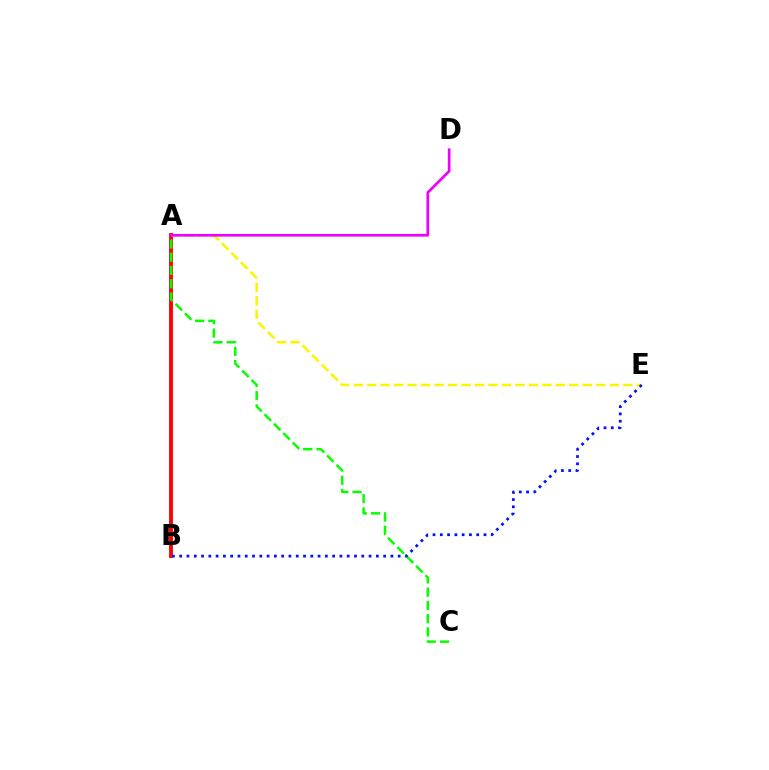{('A', 'B'): [{'color': '#00fff6', 'line_style': 'dotted', 'thickness': 1.54}, {'color': '#ff0000', 'line_style': 'solid', 'thickness': 2.78}], ('A', 'C'): [{'color': '#08ff00', 'line_style': 'dashed', 'thickness': 1.8}], ('A', 'E'): [{'color': '#fcf500', 'line_style': 'dashed', 'thickness': 1.83}], ('B', 'E'): [{'color': '#0010ff', 'line_style': 'dotted', 'thickness': 1.98}], ('A', 'D'): [{'color': '#ee00ff', 'line_style': 'solid', 'thickness': 1.93}]}